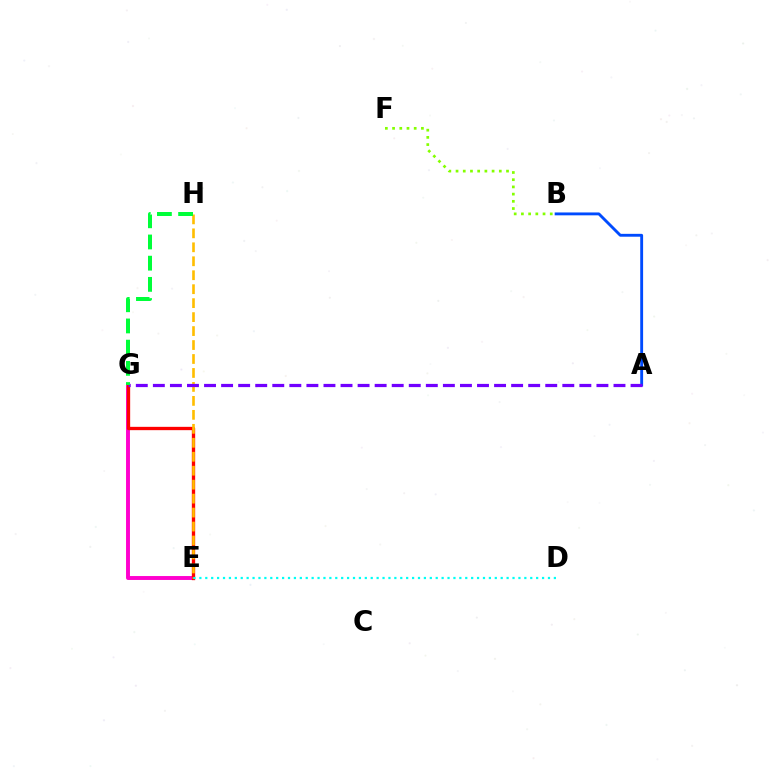{('A', 'B'): [{'color': '#004bff', 'line_style': 'solid', 'thickness': 2.07}], ('B', 'F'): [{'color': '#84ff00', 'line_style': 'dotted', 'thickness': 1.96}], ('E', 'G'): [{'color': '#ff00cf', 'line_style': 'solid', 'thickness': 2.82}, {'color': '#ff0000', 'line_style': 'solid', 'thickness': 2.39}], ('E', 'H'): [{'color': '#ffbd00', 'line_style': 'dashed', 'thickness': 1.9}], ('A', 'G'): [{'color': '#7200ff', 'line_style': 'dashed', 'thickness': 2.32}], ('D', 'E'): [{'color': '#00fff6', 'line_style': 'dotted', 'thickness': 1.61}], ('G', 'H'): [{'color': '#00ff39', 'line_style': 'dashed', 'thickness': 2.88}]}